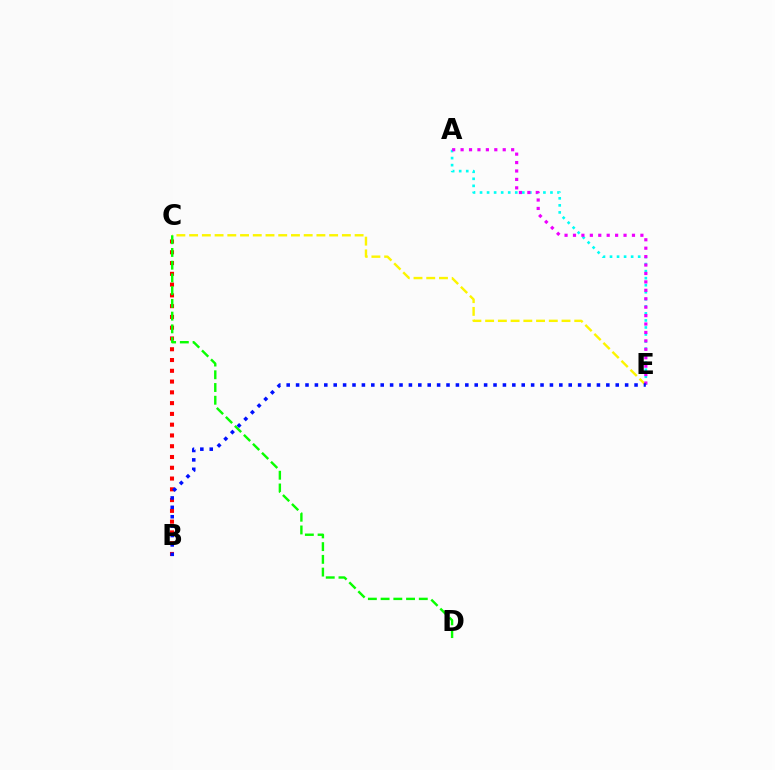{('C', 'E'): [{'color': '#fcf500', 'line_style': 'dashed', 'thickness': 1.73}], ('B', 'C'): [{'color': '#ff0000', 'line_style': 'dotted', 'thickness': 2.93}], ('A', 'E'): [{'color': '#00fff6', 'line_style': 'dotted', 'thickness': 1.91}, {'color': '#ee00ff', 'line_style': 'dotted', 'thickness': 2.29}], ('C', 'D'): [{'color': '#08ff00', 'line_style': 'dashed', 'thickness': 1.73}], ('B', 'E'): [{'color': '#0010ff', 'line_style': 'dotted', 'thickness': 2.55}]}